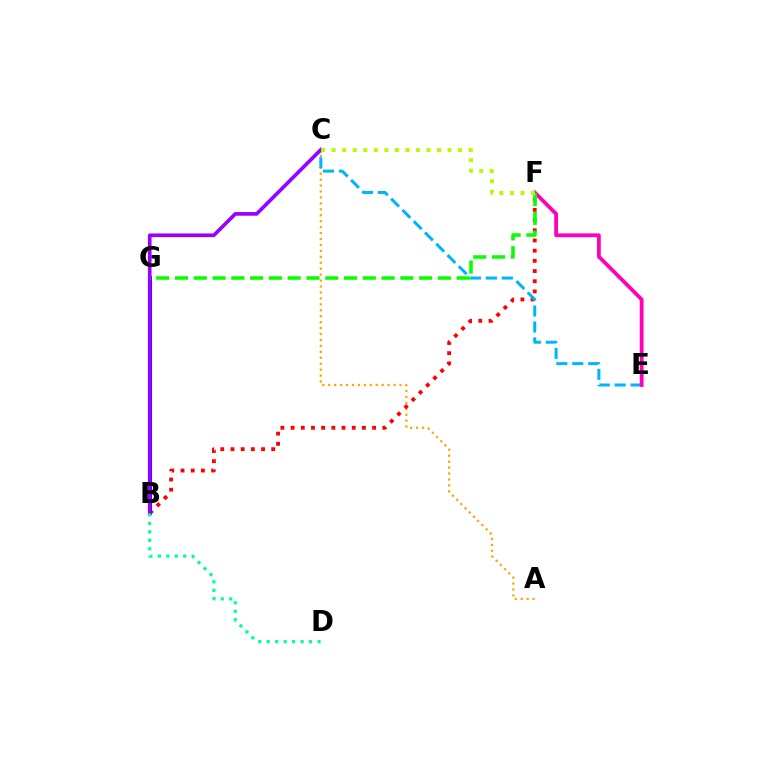{('A', 'C'): [{'color': '#ffa500', 'line_style': 'dotted', 'thickness': 1.61}], ('B', 'F'): [{'color': '#ff0000', 'line_style': 'dotted', 'thickness': 2.77}], ('B', 'G'): [{'color': '#0010ff', 'line_style': 'solid', 'thickness': 2.91}], ('C', 'E'): [{'color': '#00b5ff', 'line_style': 'dashed', 'thickness': 2.17}], ('E', 'F'): [{'color': '#ff00bd', 'line_style': 'solid', 'thickness': 2.74}], ('B', 'C'): [{'color': '#9b00ff', 'line_style': 'solid', 'thickness': 2.63}], ('F', 'G'): [{'color': '#08ff00', 'line_style': 'dashed', 'thickness': 2.55}], ('B', 'D'): [{'color': '#00ff9d', 'line_style': 'dotted', 'thickness': 2.3}], ('C', 'F'): [{'color': '#b3ff00', 'line_style': 'dotted', 'thickness': 2.86}]}